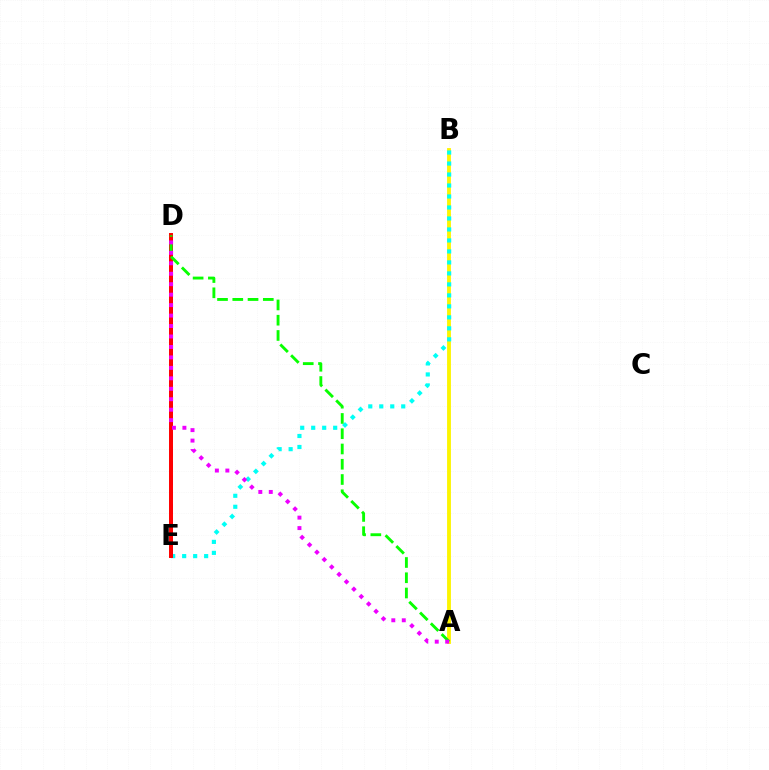{('A', 'B'): [{'color': '#fcf500', 'line_style': 'solid', 'thickness': 2.77}], ('D', 'E'): [{'color': '#0010ff', 'line_style': 'dashed', 'thickness': 1.94}, {'color': '#ff0000', 'line_style': 'solid', 'thickness': 2.86}], ('B', 'E'): [{'color': '#00fff6', 'line_style': 'dotted', 'thickness': 2.99}], ('A', 'D'): [{'color': '#08ff00', 'line_style': 'dashed', 'thickness': 2.07}, {'color': '#ee00ff', 'line_style': 'dotted', 'thickness': 2.84}]}